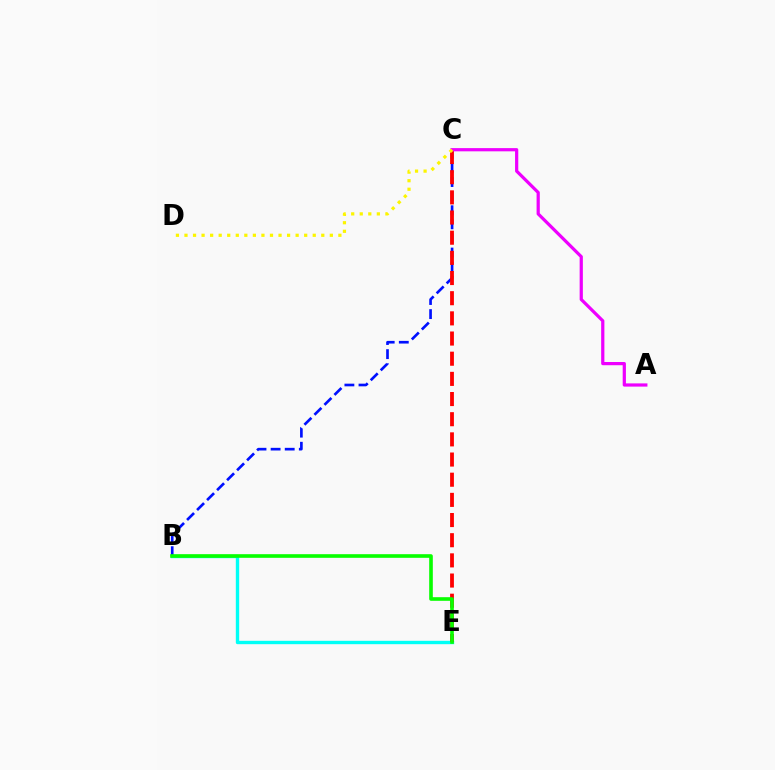{('B', 'E'): [{'color': '#00fff6', 'line_style': 'solid', 'thickness': 2.43}, {'color': '#08ff00', 'line_style': 'solid', 'thickness': 2.61}], ('B', 'C'): [{'color': '#0010ff', 'line_style': 'dashed', 'thickness': 1.92}], ('C', 'E'): [{'color': '#ff0000', 'line_style': 'dashed', 'thickness': 2.74}], ('A', 'C'): [{'color': '#ee00ff', 'line_style': 'solid', 'thickness': 2.32}], ('C', 'D'): [{'color': '#fcf500', 'line_style': 'dotted', 'thickness': 2.32}]}